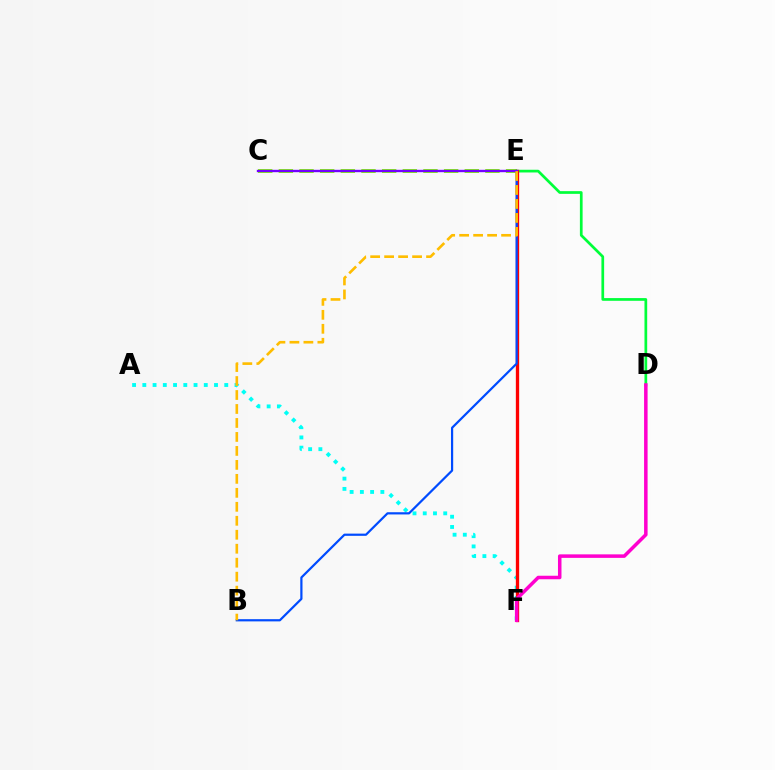{('C', 'E'): [{'color': '#84ff00', 'line_style': 'dashed', 'thickness': 2.81}, {'color': '#7200ff', 'line_style': 'solid', 'thickness': 1.7}], ('A', 'F'): [{'color': '#00fff6', 'line_style': 'dotted', 'thickness': 2.78}], ('D', 'E'): [{'color': '#00ff39', 'line_style': 'solid', 'thickness': 1.95}], ('E', 'F'): [{'color': '#ff0000', 'line_style': 'solid', 'thickness': 2.38}], ('D', 'F'): [{'color': '#ff00cf', 'line_style': 'solid', 'thickness': 2.53}], ('B', 'E'): [{'color': '#004bff', 'line_style': 'solid', 'thickness': 1.59}, {'color': '#ffbd00', 'line_style': 'dashed', 'thickness': 1.9}]}